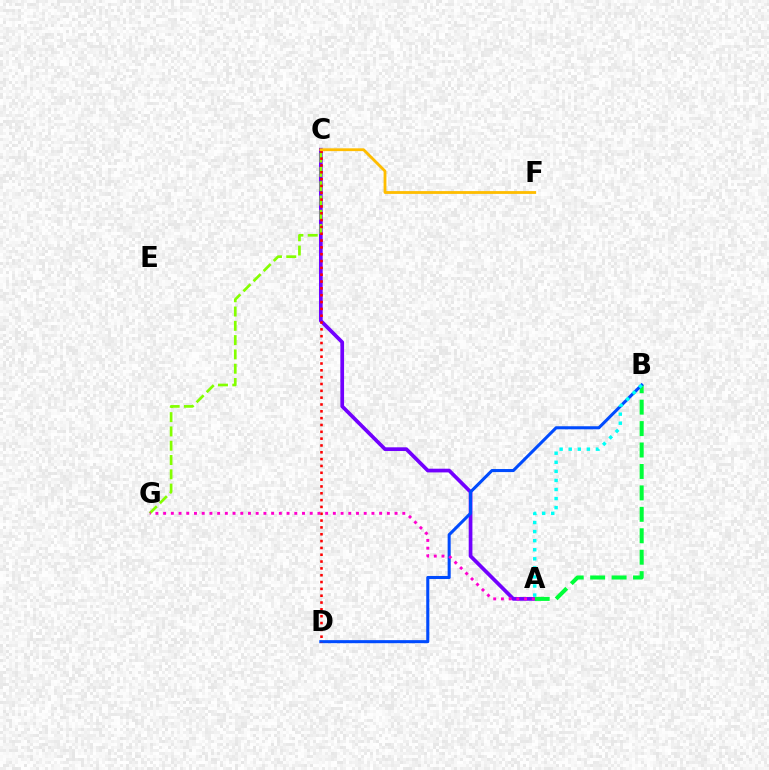{('A', 'C'): [{'color': '#7200ff', 'line_style': 'solid', 'thickness': 2.67}], ('C', 'G'): [{'color': '#84ff00', 'line_style': 'dashed', 'thickness': 1.94}], ('A', 'B'): [{'color': '#00ff39', 'line_style': 'dashed', 'thickness': 2.91}, {'color': '#00fff6', 'line_style': 'dotted', 'thickness': 2.46}], ('B', 'D'): [{'color': '#004bff', 'line_style': 'solid', 'thickness': 2.2}], ('C', 'D'): [{'color': '#ff0000', 'line_style': 'dotted', 'thickness': 1.86}], ('A', 'G'): [{'color': '#ff00cf', 'line_style': 'dotted', 'thickness': 2.1}], ('C', 'F'): [{'color': '#ffbd00', 'line_style': 'solid', 'thickness': 2.03}]}